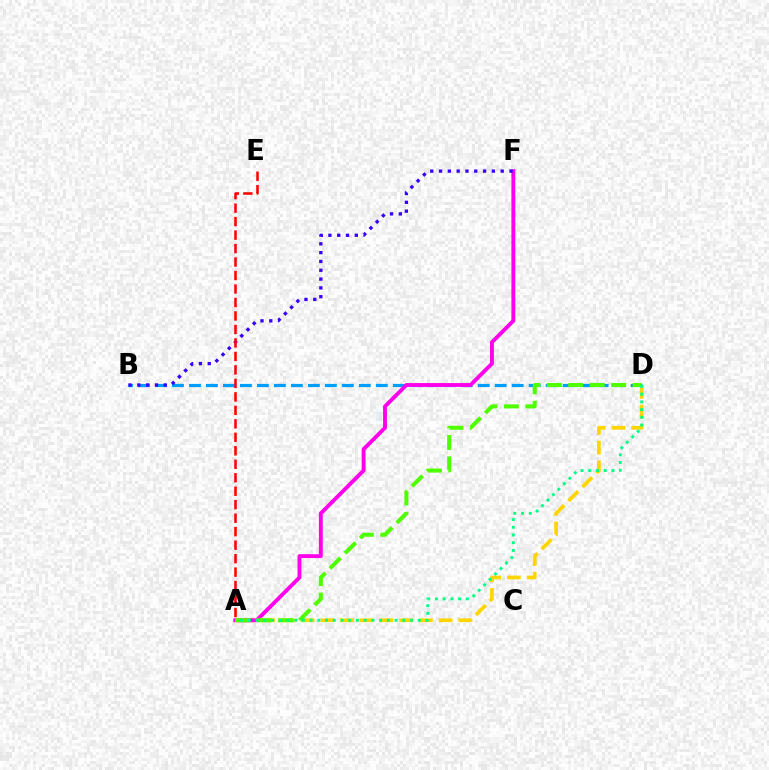{('B', 'D'): [{'color': '#009eff', 'line_style': 'dashed', 'thickness': 2.31}], ('A', 'D'): [{'color': '#ffd500', 'line_style': 'dashed', 'thickness': 2.68}, {'color': '#4fff00', 'line_style': 'dashed', 'thickness': 2.91}, {'color': '#00ff86', 'line_style': 'dotted', 'thickness': 2.1}], ('A', 'F'): [{'color': '#ff00ed', 'line_style': 'solid', 'thickness': 2.79}], ('B', 'F'): [{'color': '#3700ff', 'line_style': 'dotted', 'thickness': 2.39}], ('A', 'E'): [{'color': '#ff0000', 'line_style': 'dashed', 'thickness': 1.83}]}